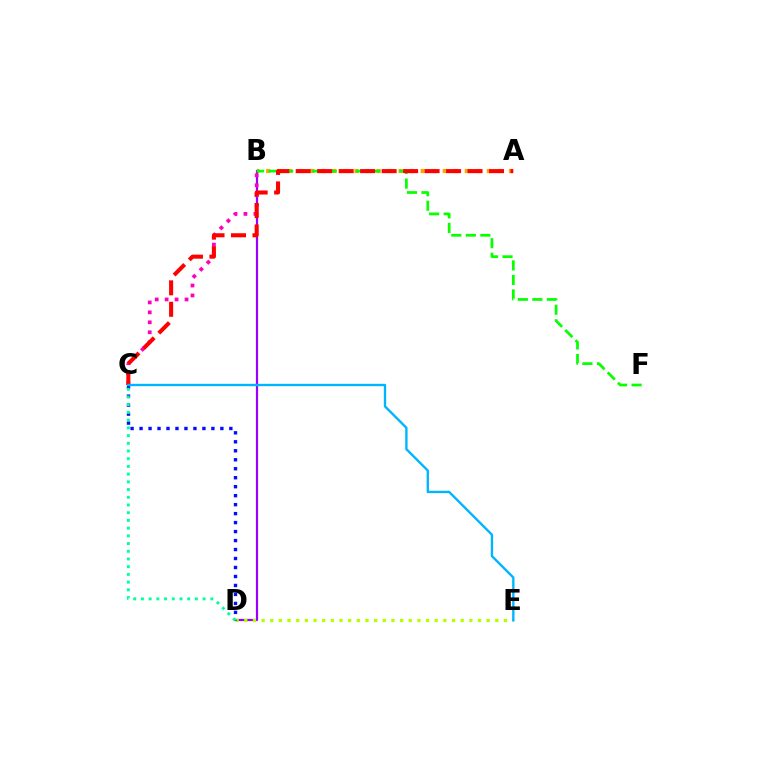{('A', 'B'): [{'color': '#ffa500', 'line_style': 'dotted', 'thickness': 3.0}], ('B', 'D'): [{'color': '#9b00ff', 'line_style': 'solid', 'thickness': 1.59}], ('D', 'E'): [{'color': '#b3ff00', 'line_style': 'dotted', 'thickness': 2.35}], ('C', 'D'): [{'color': '#0010ff', 'line_style': 'dotted', 'thickness': 2.44}, {'color': '#00ff9d', 'line_style': 'dotted', 'thickness': 2.1}], ('B', 'C'): [{'color': '#ff00bd', 'line_style': 'dotted', 'thickness': 2.7}], ('B', 'F'): [{'color': '#08ff00', 'line_style': 'dashed', 'thickness': 1.97}], ('A', 'C'): [{'color': '#ff0000', 'line_style': 'dashed', 'thickness': 2.92}], ('C', 'E'): [{'color': '#00b5ff', 'line_style': 'solid', 'thickness': 1.7}]}